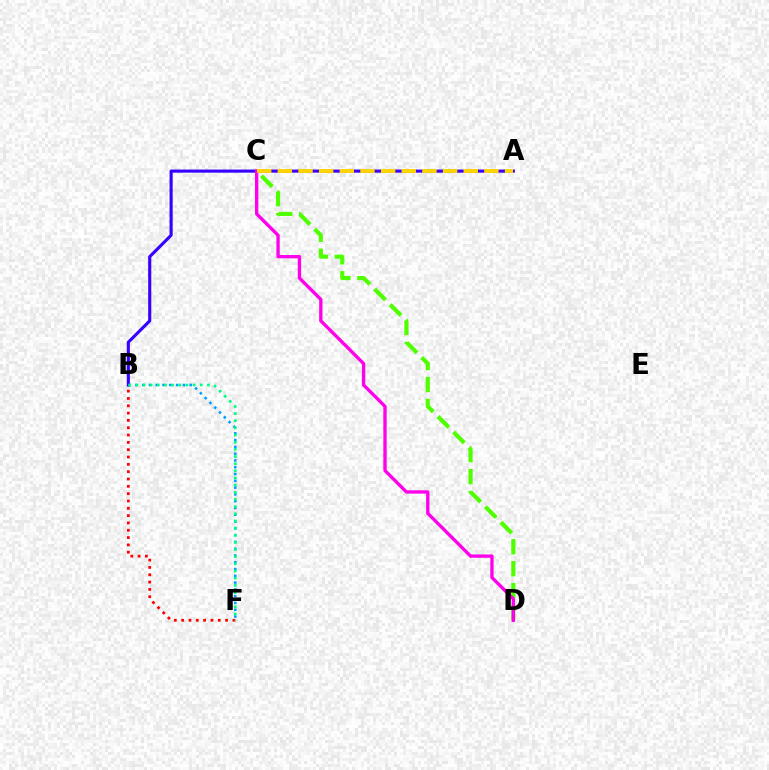{('B', 'F'): [{'color': '#009eff', 'line_style': 'dotted', 'thickness': 1.84}, {'color': '#ff0000', 'line_style': 'dotted', 'thickness': 1.99}, {'color': '#00ff86', 'line_style': 'dotted', 'thickness': 1.94}], ('A', 'B'): [{'color': '#3700ff', 'line_style': 'solid', 'thickness': 2.25}], ('C', 'D'): [{'color': '#4fff00', 'line_style': 'dashed', 'thickness': 2.98}, {'color': '#ff00ed', 'line_style': 'solid', 'thickness': 2.4}], ('A', 'C'): [{'color': '#ffd500', 'line_style': 'dashed', 'thickness': 2.81}]}